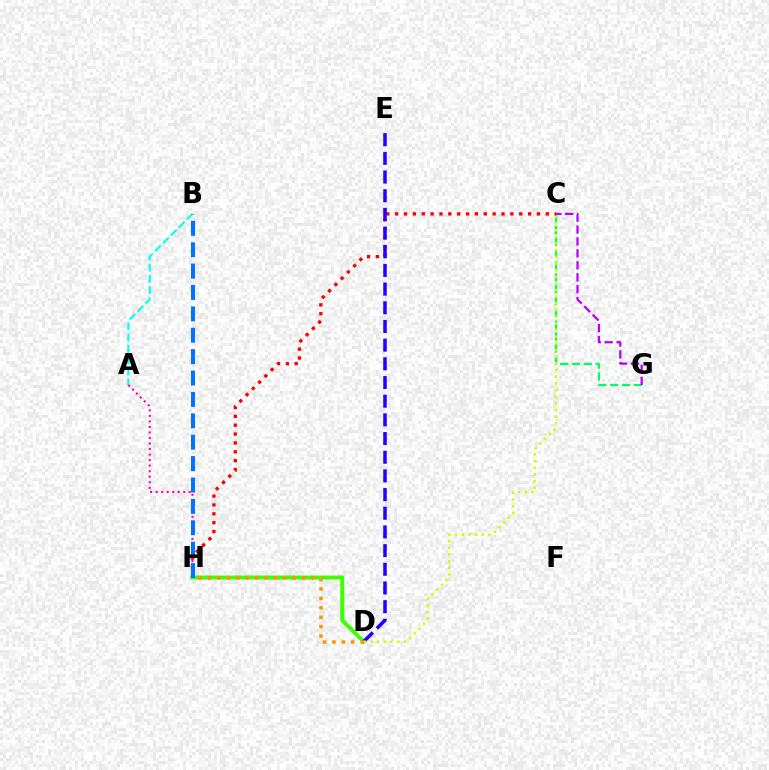{('A', 'B'): [{'color': '#00fff6', 'line_style': 'dashed', 'thickness': 1.53}], ('A', 'H'): [{'color': '#ff00ac', 'line_style': 'dotted', 'thickness': 1.5}], ('C', 'G'): [{'color': '#00ff5c', 'line_style': 'dashed', 'thickness': 1.61}, {'color': '#b900ff', 'line_style': 'dashed', 'thickness': 1.62}], ('D', 'H'): [{'color': '#3dff00', 'line_style': 'solid', 'thickness': 2.85}, {'color': '#ff9400', 'line_style': 'dotted', 'thickness': 2.56}], ('C', 'H'): [{'color': '#ff0000', 'line_style': 'dotted', 'thickness': 2.41}], ('D', 'E'): [{'color': '#2500ff', 'line_style': 'dashed', 'thickness': 2.54}], ('B', 'H'): [{'color': '#0074ff', 'line_style': 'dashed', 'thickness': 2.91}], ('C', 'D'): [{'color': '#d1ff00', 'line_style': 'dotted', 'thickness': 1.81}]}